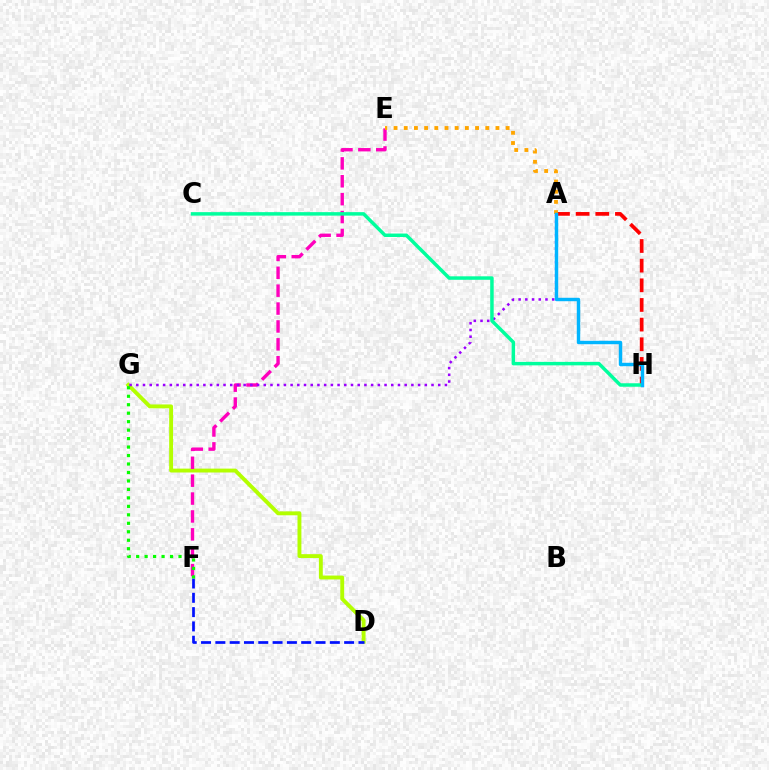{('D', 'G'): [{'color': '#b3ff00', 'line_style': 'solid', 'thickness': 2.8}], ('E', 'F'): [{'color': '#ff00bd', 'line_style': 'dashed', 'thickness': 2.43}], ('A', 'H'): [{'color': '#ff0000', 'line_style': 'dashed', 'thickness': 2.67}, {'color': '#00b5ff', 'line_style': 'solid', 'thickness': 2.46}], ('A', 'G'): [{'color': '#9b00ff', 'line_style': 'dotted', 'thickness': 1.82}], ('D', 'F'): [{'color': '#0010ff', 'line_style': 'dashed', 'thickness': 1.94}], ('F', 'G'): [{'color': '#08ff00', 'line_style': 'dotted', 'thickness': 2.3}], ('C', 'H'): [{'color': '#00ff9d', 'line_style': 'solid', 'thickness': 2.5}], ('A', 'E'): [{'color': '#ffa500', 'line_style': 'dotted', 'thickness': 2.77}]}